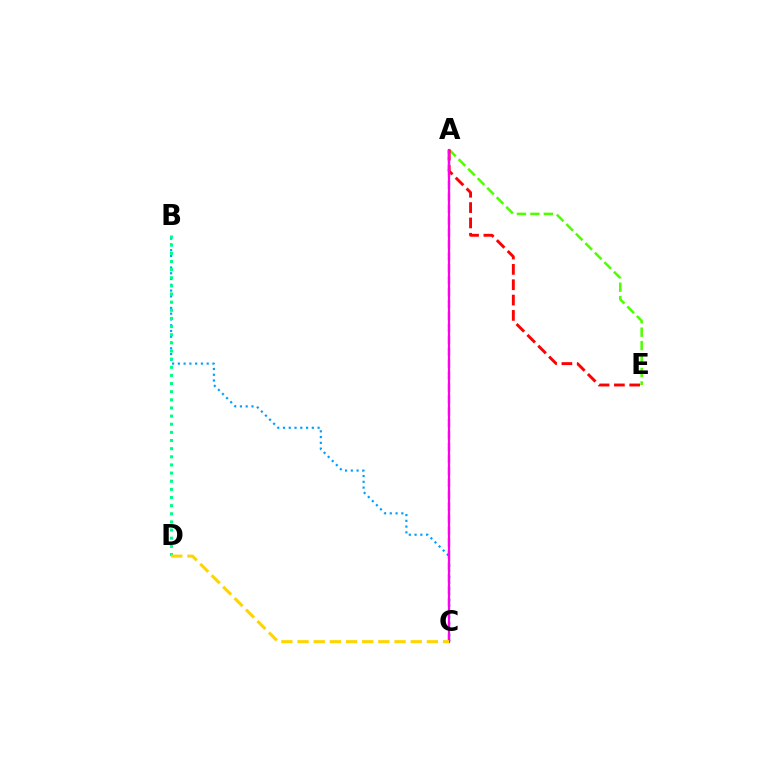{('A', 'E'): [{'color': '#4fff00', 'line_style': 'dashed', 'thickness': 1.83}, {'color': '#ff0000', 'line_style': 'dashed', 'thickness': 2.08}], ('B', 'C'): [{'color': '#009eff', 'line_style': 'dotted', 'thickness': 1.57}], ('B', 'D'): [{'color': '#00ff86', 'line_style': 'dotted', 'thickness': 2.21}], ('A', 'C'): [{'color': '#3700ff', 'line_style': 'dashed', 'thickness': 1.62}, {'color': '#ff00ed', 'line_style': 'solid', 'thickness': 1.6}], ('C', 'D'): [{'color': '#ffd500', 'line_style': 'dashed', 'thickness': 2.2}]}